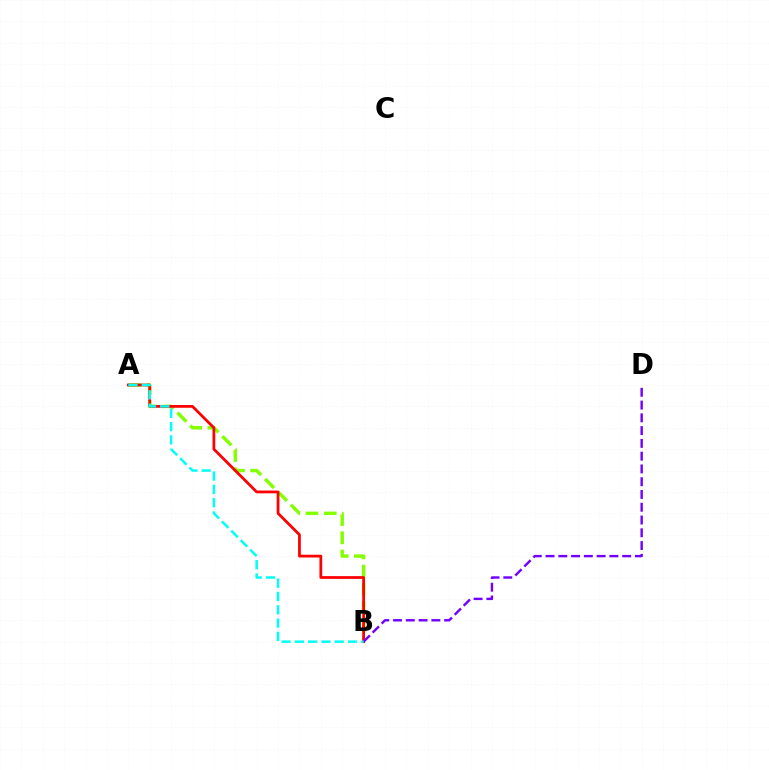{('A', 'B'): [{'color': '#84ff00', 'line_style': 'dashed', 'thickness': 2.48}, {'color': '#ff0000', 'line_style': 'solid', 'thickness': 1.99}, {'color': '#00fff6', 'line_style': 'dashed', 'thickness': 1.81}], ('B', 'D'): [{'color': '#7200ff', 'line_style': 'dashed', 'thickness': 1.74}]}